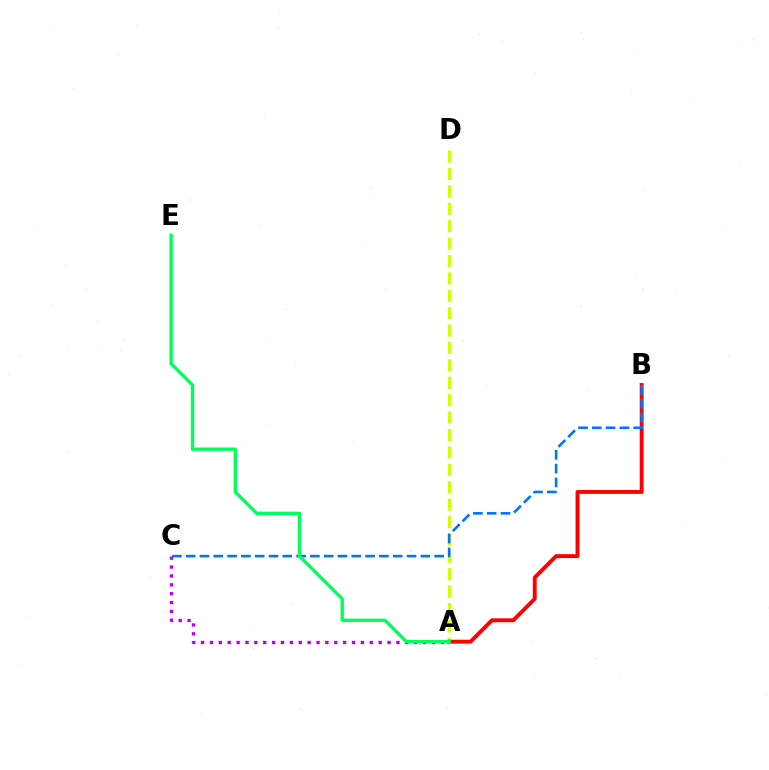{('A', 'C'): [{'color': '#b900ff', 'line_style': 'dotted', 'thickness': 2.41}], ('A', 'D'): [{'color': '#d1ff00', 'line_style': 'dashed', 'thickness': 2.36}], ('A', 'B'): [{'color': '#ff0000', 'line_style': 'solid', 'thickness': 2.81}], ('B', 'C'): [{'color': '#0074ff', 'line_style': 'dashed', 'thickness': 1.88}], ('A', 'E'): [{'color': '#00ff5c', 'line_style': 'solid', 'thickness': 2.4}]}